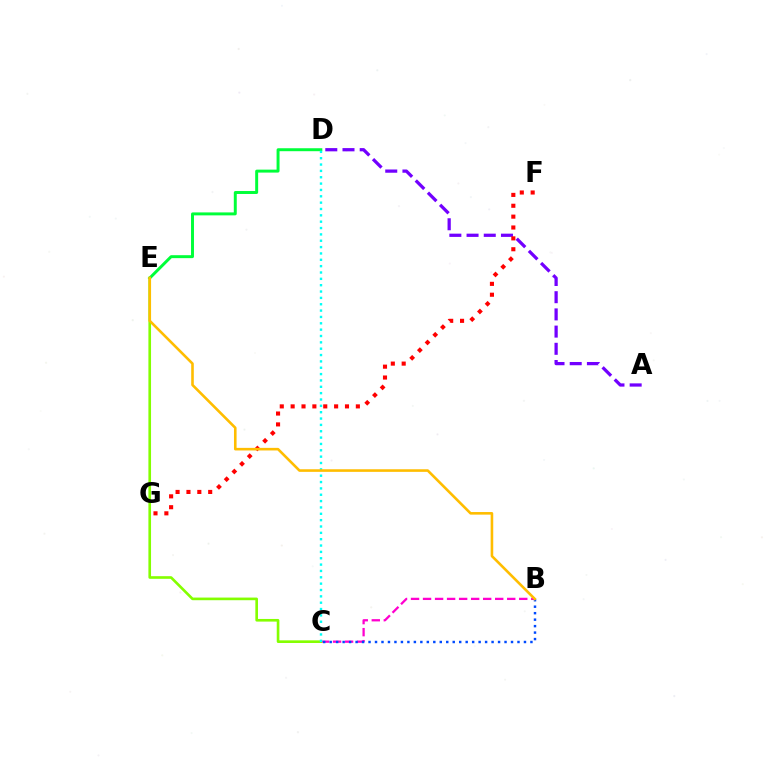{('B', 'C'): [{'color': '#ff00cf', 'line_style': 'dashed', 'thickness': 1.63}, {'color': '#004bff', 'line_style': 'dotted', 'thickness': 1.76}], ('A', 'D'): [{'color': '#7200ff', 'line_style': 'dashed', 'thickness': 2.34}], ('D', 'E'): [{'color': '#00ff39', 'line_style': 'solid', 'thickness': 2.13}], ('F', 'G'): [{'color': '#ff0000', 'line_style': 'dotted', 'thickness': 2.95}], ('C', 'E'): [{'color': '#84ff00', 'line_style': 'solid', 'thickness': 1.9}], ('C', 'D'): [{'color': '#00fff6', 'line_style': 'dotted', 'thickness': 1.73}], ('B', 'E'): [{'color': '#ffbd00', 'line_style': 'solid', 'thickness': 1.87}]}